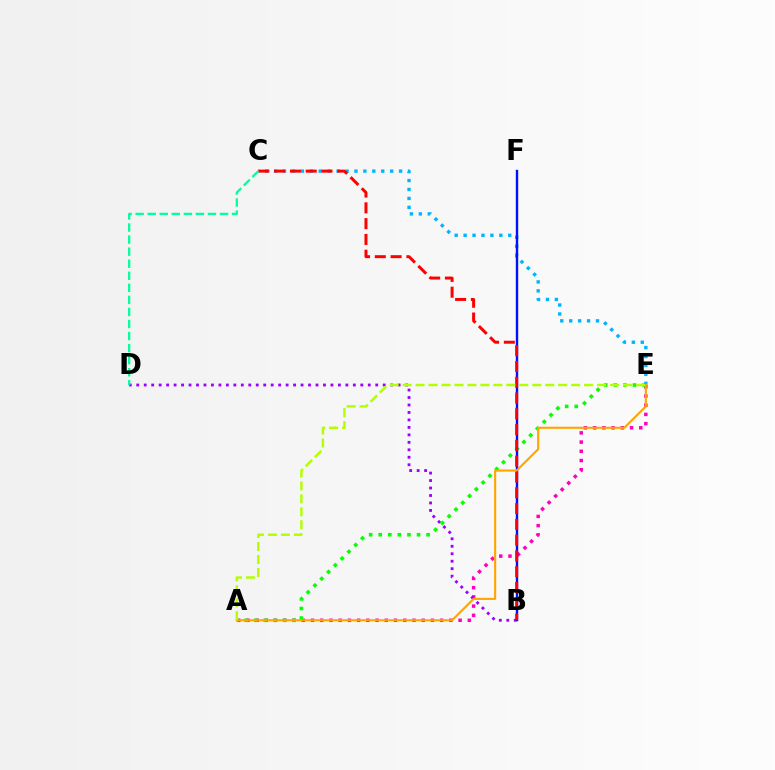{('C', 'E'): [{'color': '#00b5ff', 'line_style': 'dotted', 'thickness': 2.43}], ('A', 'E'): [{'color': '#ff00bd', 'line_style': 'dotted', 'thickness': 2.51}, {'color': '#08ff00', 'line_style': 'dotted', 'thickness': 2.6}, {'color': '#ffa500', 'line_style': 'solid', 'thickness': 1.52}, {'color': '#b3ff00', 'line_style': 'dashed', 'thickness': 1.76}], ('B', 'D'): [{'color': '#9b00ff', 'line_style': 'dotted', 'thickness': 2.03}], ('B', 'F'): [{'color': '#0010ff', 'line_style': 'solid', 'thickness': 1.73}], ('B', 'C'): [{'color': '#ff0000', 'line_style': 'dashed', 'thickness': 2.14}], ('C', 'D'): [{'color': '#00ff9d', 'line_style': 'dashed', 'thickness': 1.64}]}